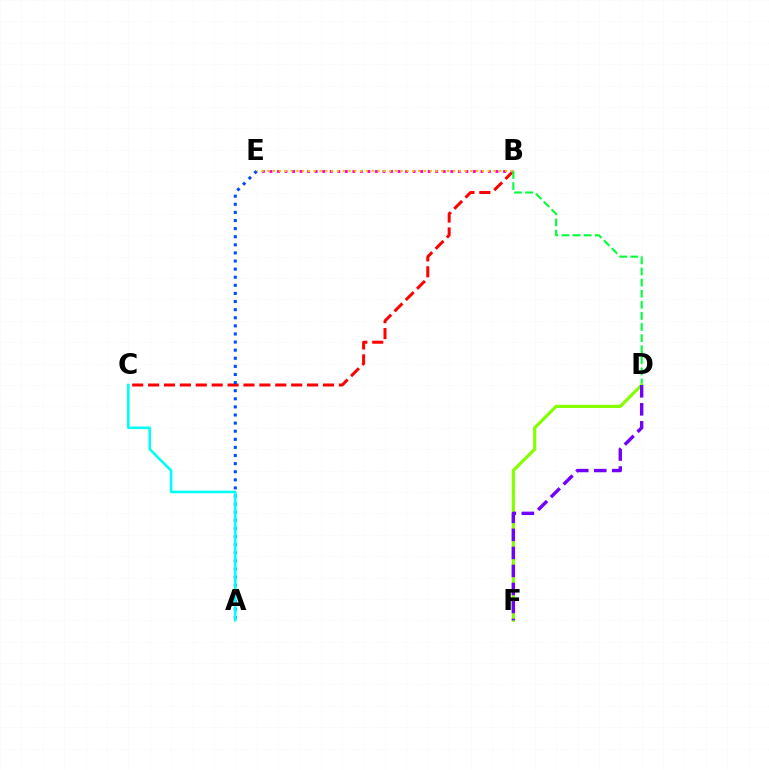{('B', 'C'): [{'color': '#ff0000', 'line_style': 'dashed', 'thickness': 2.16}], ('A', 'E'): [{'color': '#004bff', 'line_style': 'dotted', 'thickness': 2.2}], ('B', 'E'): [{'color': '#ff00cf', 'line_style': 'dotted', 'thickness': 2.05}, {'color': '#ffbd00', 'line_style': 'dotted', 'thickness': 1.58}], ('A', 'C'): [{'color': '#00fff6', 'line_style': 'solid', 'thickness': 1.87}], ('B', 'D'): [{'color': '#00ff39', 'line_style': 'dashed', 'thickness': 1.51}], ('D', 'F'): [{'color': '#84ff00', 'line_style': 'solid', 'thickness': 2.29}, {'color': '#7200ff', 'line_style': 'dashed', 'thickness': 2.45}]}